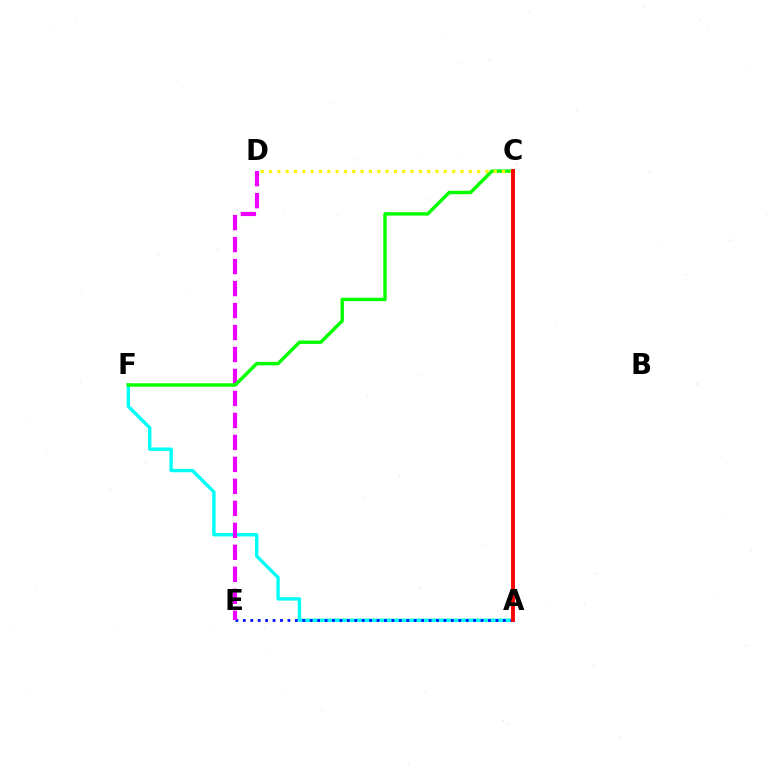{('A', 'F'): [{'color': '#00fff6', 'line_style': 'solid', 'thickness': 2.43}], ('A', 'E'): [{'color': '#0010ff', 'line_style': 'dotted', 'thickness': 2.02}], ('D', 'E'): [{'color': '#ee00ff', 'line_style': 'dashed', 'thickness': 2.99}], ('C', 'F'): [{'color': '#08ff00', 'line_style': 'solid', 'thickness': 2.48}], ('C', 'D'): [{'color': '#fcf500', 'line_style': 'dotted', 'thickness': 2.26}], ('A', 'C'): [{'color': '#ff0000', 'line_style': 'solid', 'thickness': 2.8}]}